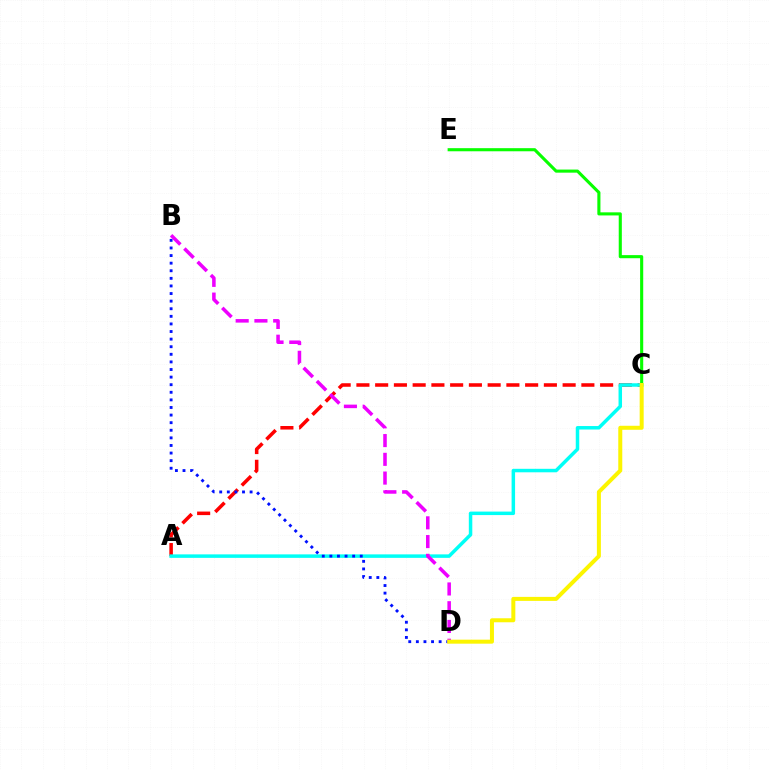{('A', 'C'): [{'color': '#ff0000', 'line_style': 'dashed', 'thickness': 2.55}, {'color': '#00fff6', 'line_style': 'solid', 'thickness': 2.51}], ('C', 'E'): [{'color': '#08ff00', 'line_style': 'solid', 'thickness': 2.23}], ('B', 'D'): [{'color': '#0010ff', 'line_style': 'dotted', 'thickness': 2.06}, {'color': '#ee00ff', 'line_style': 'dashed', 'thickness': 2.55}], ('C', 'D'): [{'color': '#fcf500', 'line_style': 'solid', 'thickness': 2.88}]}